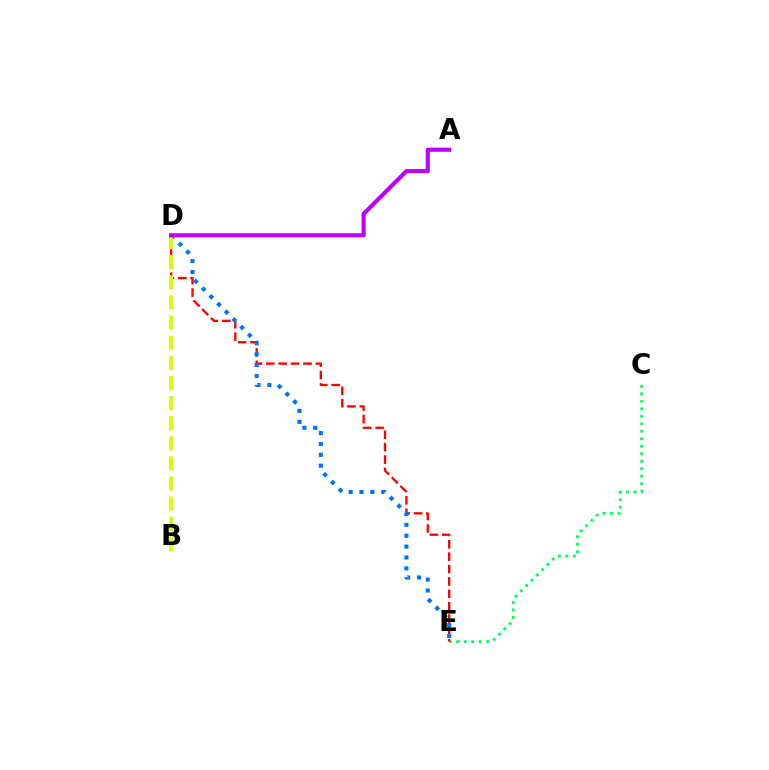{('C', 'E'): [{'color': '#00ff5c', 'line_style': 'dotted', 'thickness': 2.03}], ('D', 'E'): [{'color': '#ff0000', 'line_style': 'dashed', 'thickness': 1.68}, {'color': '#0074ff', 'line_style': 'dotted', 'thickness': 2.96}], ('B', 'D'): [{'color': '#d1ff00', 'line_style': 'dashed', 'thickness': 2.73}], ('A', 'D'): [{'color': '#b900ff', 'line_style': 'solid', 'thickness': 2.98}]}